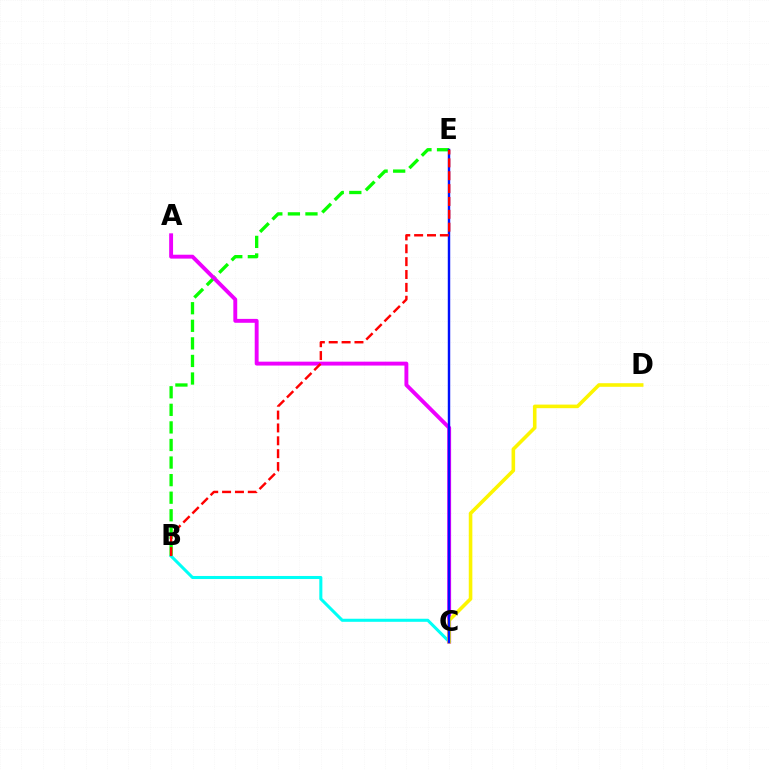{('B', 'E'): [{'color': '#08ff00', 'line_style': 'dashed', 'thickness': 2.39}, {'color': '#ff0000', 'line_style': 'dashed', 'thickness': 1.75}], ('B', 'C'): [{'color': '#00fff6', 'line_style': 'solid', 'thickness': 2.2}], ('A', 'C'): [{'color': '#ee00ff', 'line_style': 'solid', 'thickness': 2.8}], ('C', 'D'): [{'color': '#fcf500', 'line_style': 'solid', 'thickness': 2.58}], ('C', 'E'): [{'color': '#0010ff', 'line_style': 'solid', 'thickness': 1.76}]}